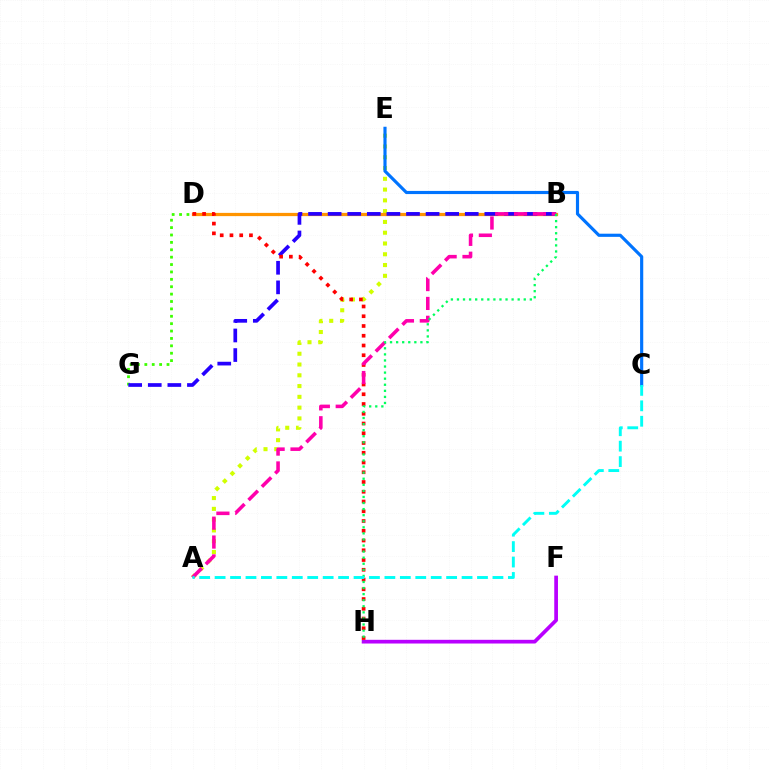{('A', 'E'): [{'color': '#d1ff00', 'line_style': 'dotted', 'thickness': 2.93}], ('F', 'H'): [{'color': '#b900ff', 'line_style': 'solid', 'thickness': 2.67}], ('B', 'D'): [{'color': '#ff9400', 'line_style': 'solid', 'thickness': 2.33}], ('D', 'G'): [{'color': '#3dff00', 'line_style': 'dotted', 'thickness': 2.01}], ('B', 'G'): [{'color': '#2500ff', 'line_style': 'dashed', 'thickness': 2.66}], ('D', 'H'): [{'color': '#ff0000', 'line_style': 'dotted', 'thickness': 2.65}], ('C', 'E'): [{'color': '#0074ff', 'line_style': 'solid', 'thickness': 2.27}], ('A', 'B'): [{'color': '#ff00ac', 'line_style': 'dashed', 'thickness': 2.56}], ('B', 'H'): [{'color': '#00ff5c', 'line_style': 'dotted', 'thickness': 1.65}], ('A', 'C'): [{'color': '#00fff6', 'line_style': 'dashed', 'thickness': 2.1}]}